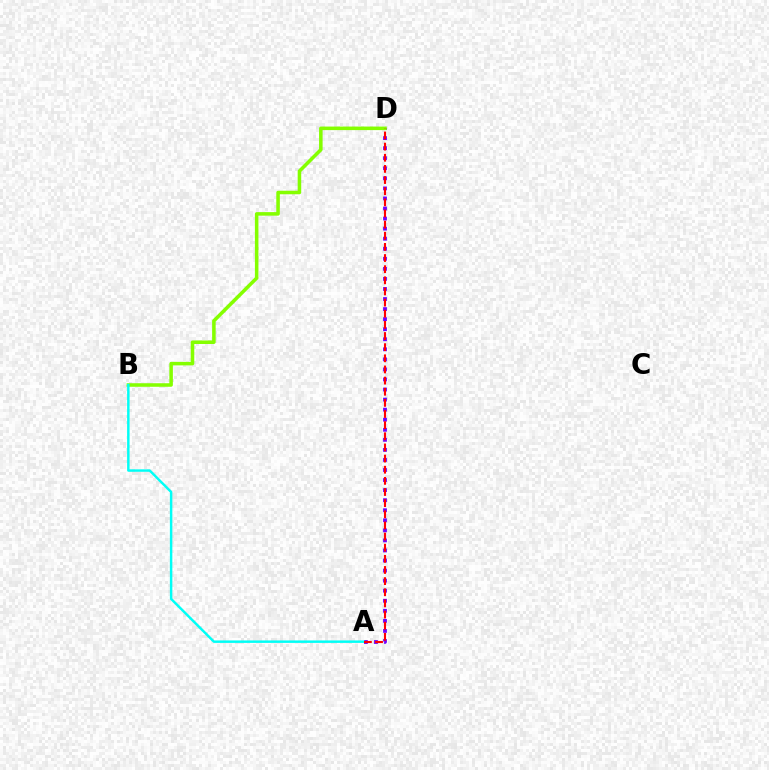{('A', 'D'): [{'color': '#7200ff', 'line_style': 'dotted', 'thickness': 2.73}, {'color': '#ff0000', 'line_style': 'dashed', 'thickness': 1.51}], ('B', 'D'): [{'color': '#84ff00', 'line_style': 'solid', 'thickness': 2.55}], ('A', 'B'): [{'color': '#00fff6', 'line_style': 'solid', 'thickness': 1.77}]}